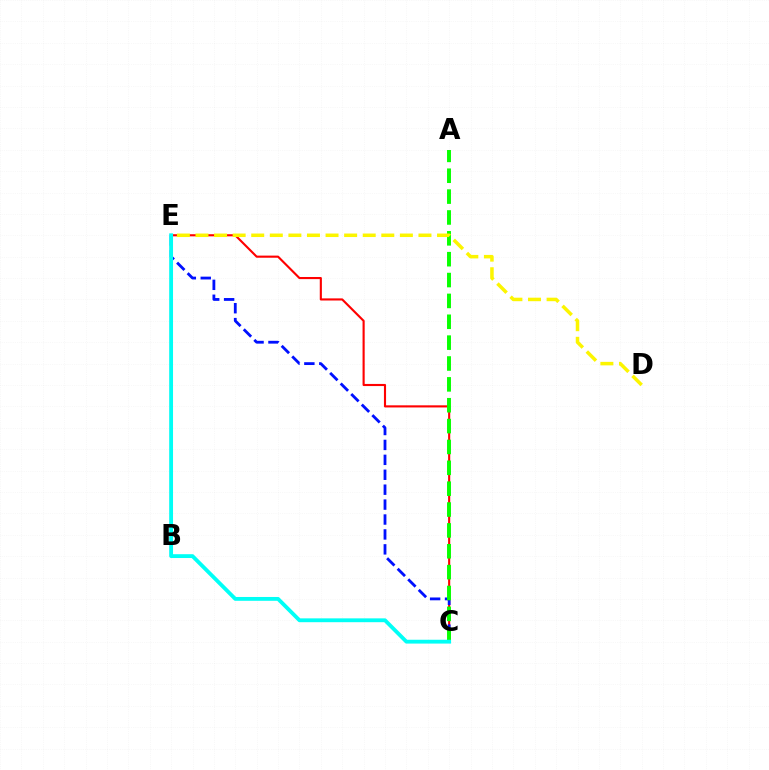{('C', 'E'): [{'color': '#ff0000', 'line_style': 'solid', 'thickness': 1.53}, {'color': '#0010ff', 'line_style': 'dashed', 'thickness': 2.03}, {'color': '#00fff6', 'line_style': 'solid', 'thickness': 2.76}], ('A', 'C'): [{'color': '#08ff00', 'line_style': 'dashed', 'thickness': 2.83}], ('D', 'E'): [{'color': '#fcf500', 'line_style': 'dashed', 'thickness': 2.52}], ('B', 'E'): [{'color': '#ee00ff', 'line_style': 'solid', 'thickness': 1.51}]}